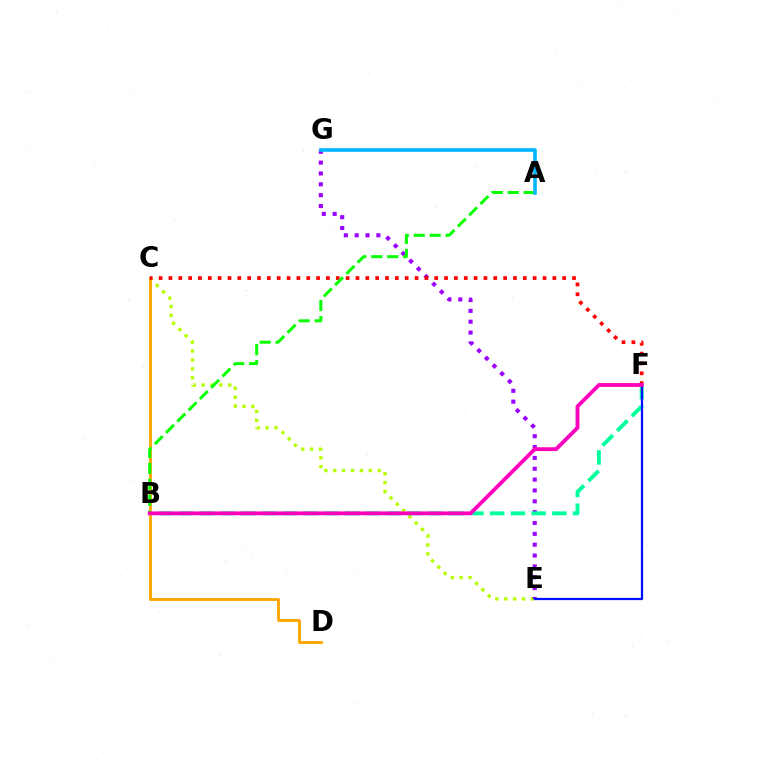{('C', 'E'): [{'color': '#b3ff00', 'line_style': 'dotted', 'thickness': 2.42}], ('E', 'G'): [{'color': '#9b00ff', 'line_style': 'dotted', 'thickness': 2.95}], ('C', 'D'): [{'color': '#ffa500', 'line_style': 'solid', 'thickness': 2.05}], ('C', 'F'): [{'color': '#ff0000', 'line_style': 'dotted', 'thickness': 2.67}], ('B', 'F'): [{'color': '#00ff9d', 'line_style': 'dashed', 'thickness': 2.82}, {'color': '#ff00bd', 'line_style': 'solid', 'thickness': 2.75}], ('E', 'F'): [{'color': '#0010ff', 'line_style': 'solid', 'thickness': 1.63}], ('A', 'B'): [{'color': '#08ff00', 'line_style': 'dashed', 'thickness': 2.17}], ('A', 'G'): [{'color': '#00b5ff', 'line_style': 'solid', 'thickness': 2.6}]}